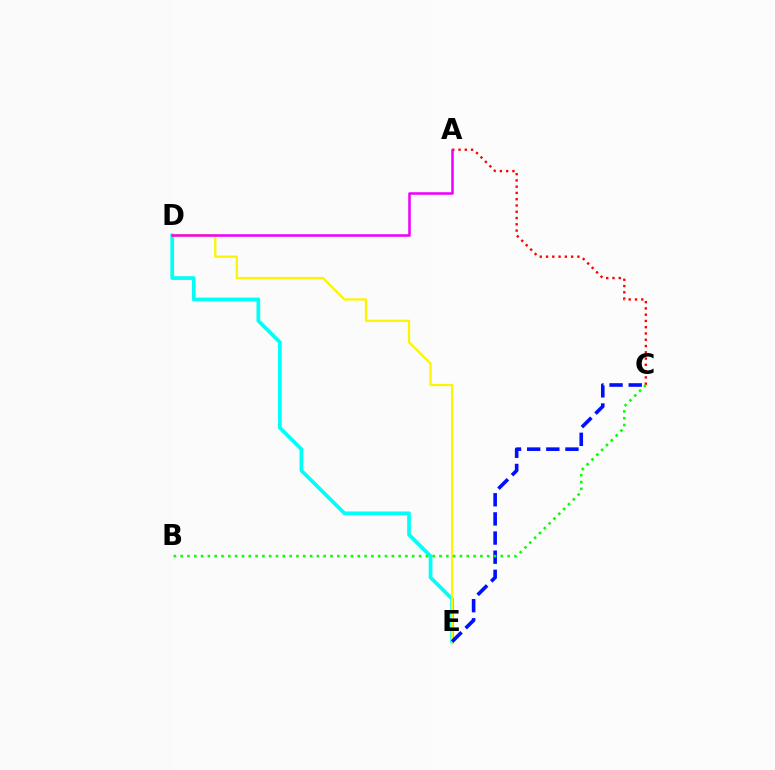{('D', 'E'): [{'color': '#00fff6', 'line_style': 'solid', 'thickness': 2.68}, {'color': '#fcf500', 'line_style': 'solid', 'thickness': 1.63}], ('A', 'C'): [{'color': '#ff0000', 'line_style': 'dotted', 'thickness': 1.7}], ('C', 'E'): [{'color': '#0010ff', 'line_style': 'dashed', 'thickness': 2.6}], ('A', 'D'): [{'color': '#ee00ff', 'line_style': 'solid', 'thickness': 1.83}], ('B', 'C'): [{'color': '#08ff00', 'line_style': 'dotted', 'thickness': 1.85}]}